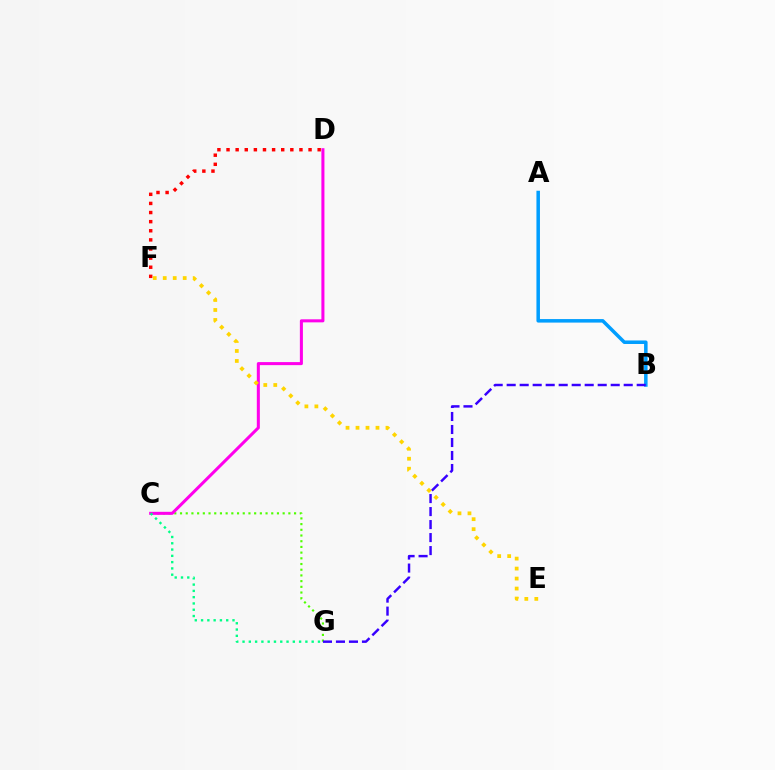{('C', 'G'): [{'color': '#4fff00', 'line_style': 'dotted', 'thickness': 1.55}, {'color': '#00ff86', 'line_style': 'dotted', 'thickness': 1.71}], ('C', 'D'): [{'color': '#ff00ed', 'line_style': 'solid', 'thickness': 2.19}], ('A', 'B'): [{'color': '#009eff', 'line_style': 'solid', 'thickness': 2.53}], ('D', 'F'): [{'color': '#ff0000', 'line_style': 'dotted', 'thickness': 2.48}], ('B', 'G'): [{'color': '#3700ff', 'line_style': 'dashed', 'thickness': 1.77}], ('E', 'F'): [{'color': '#ffd500', 'line_style': 'dotted', 'thickness': 2.71}]}